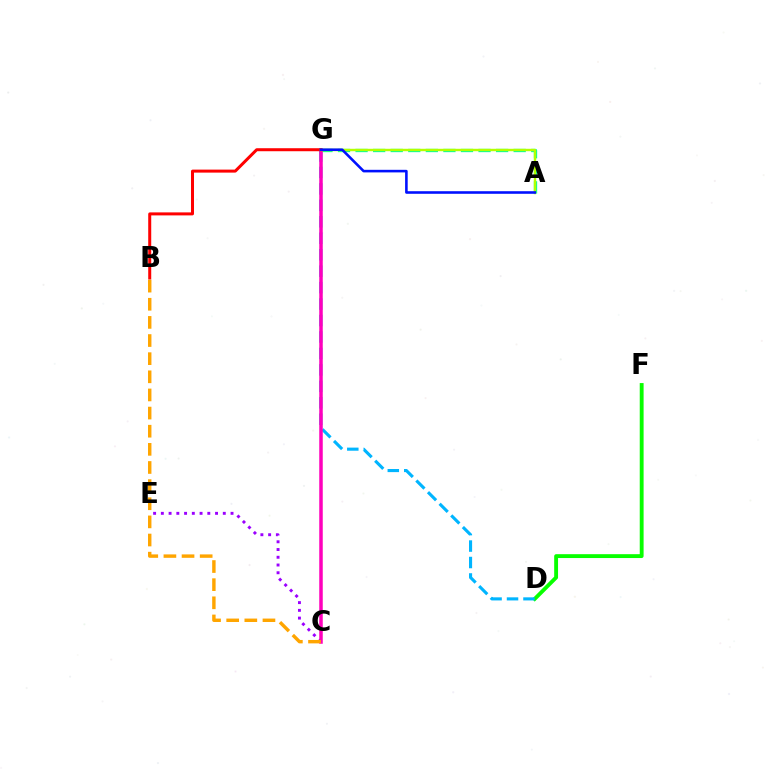{('C', 'E'): [{'color': '#9b00ff', 'line_style': 'dotted', 'thickness': 2.1}], ('D', 'F'): [{'color': '#08ff00', 'line_style': 'solid', 'thickness': 2.78}], ('D', 'G'): [{'color': '#00b5ff', 'line_style': 'dashed', 'thickness': 2.24}], ('A', 'G'): [{'color': '#00ff9d', 'line_style': 'dashed', 'thickness': 2.39}, {'color': '#b3ff00', 'line_style': 'solid', 'thickness': 1.74}, {'color': '#0010ff', 'line_style': 'solid', 'thickness': 1.86}], ('C', 'G'): [{'color': '#ff00bd', 'line_style': 'solid', 'thickness': 2.53}], ('B', 'G'): [{'color': '#ff0000', 'line_style': 'solid', 'thickness': 2.16}], ('B', 'C'): [{'color': '#ffa500', 'line_style': 'dashed', 'thickness': 2.46}]}